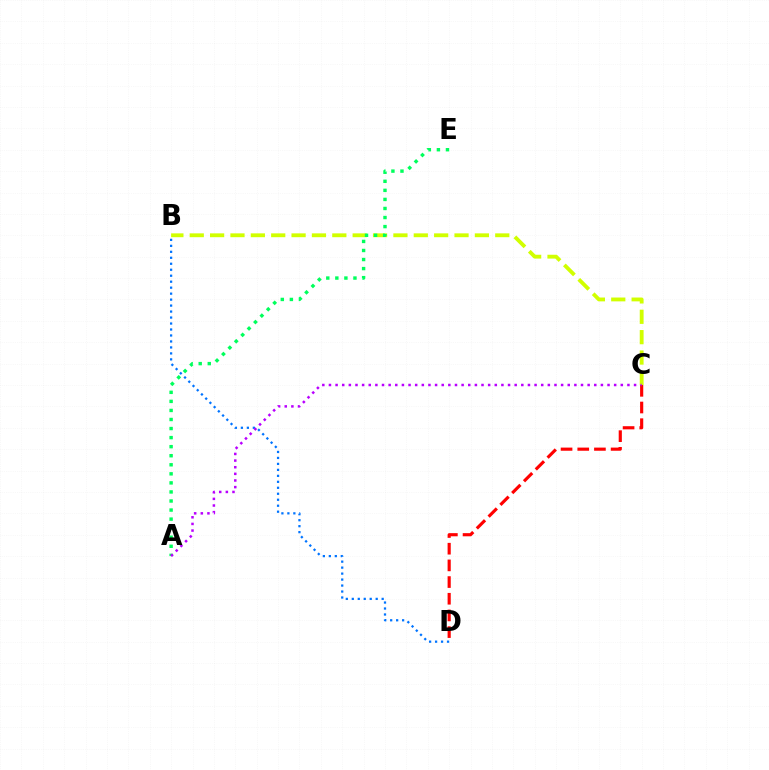{('C', 'D'): [{'color': '#ff0000', 'line_style': 'dashed', 'thickness': 2.27}], ('B', 'D'): [{'color': '#0074ff', 'line_style': 'dotted', 'thickness': 1.62}], ('B', 'C'): [{'color': '#d1ff00', 'line_style': 'dashed', 'thickness': 2.77}], ('A', 'E'): [{'color': '#00ff5c', 'line_style': 'dotted', 'thickness': 2.46}], ('A', 'C'): [{'color': '#b900ff', 'line_style': 'dotted', 'thickness': 1.8}]}